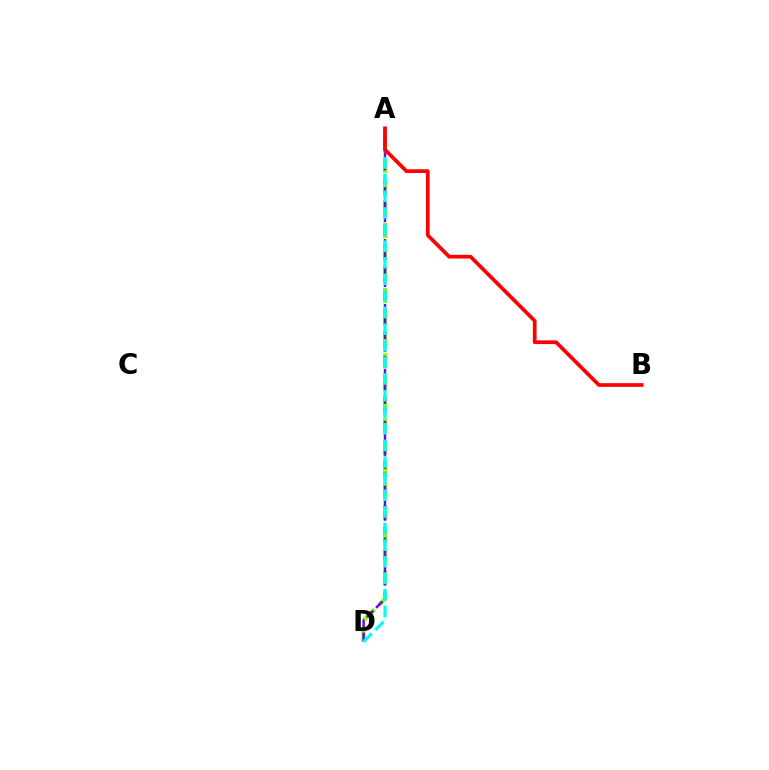{('A', 'D'): [{'color': '#84ff00', 'line_style': 'dashed', 'thickness': 2.95}, {'color': '#7200ff', 'line_style': 'dashed', 'thickness': 1.76}, {'color': '#00fff6', 'line_style': 'dashed', 'thickness': 2.26}], ('A', 'B'): [{'color': '#ff0000', 'line_style': 'solid', 'thickness': 2.68}]}